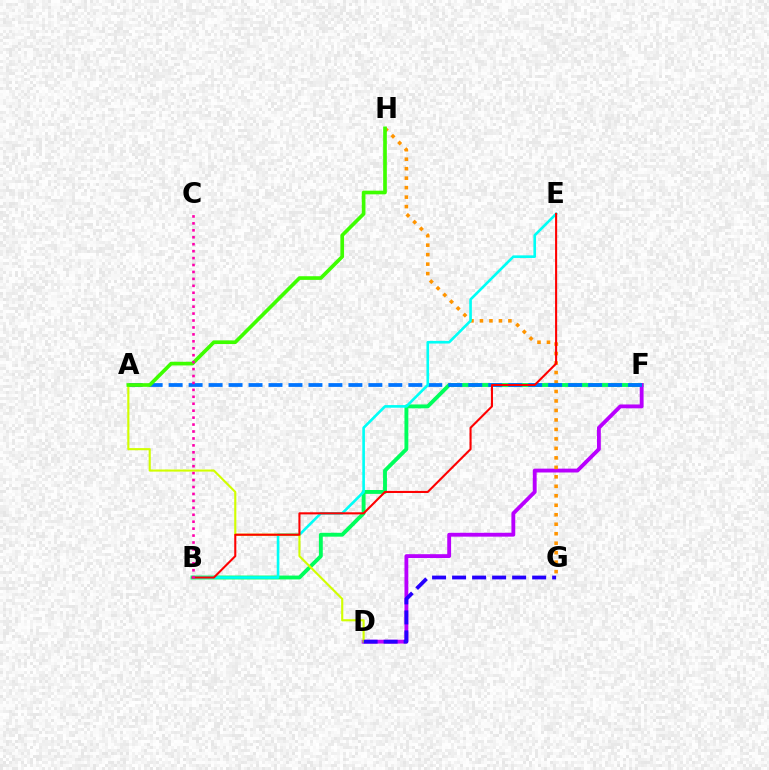{('B', 'F'): [{'color': '#00ff5c', 'line_style': 'solid', 'thickness': 2.79}], ('D', 'F'): [{'color': '#b900ff', 'line_style': 'solid', 'thickness': 2.77}], ('G', 'H'): [{'color': '#ff9400', 'line_style': 'dotted', 'thickness': 2.58}], ('A', 'F'): [{'color': '#0074ff', 'line_style': 'dashed', 'thickness': 2.71}], ('B', 'E'): [{'color': '#00fff6', 'line_style': 'solid', 'thickness': 1.9}, {'color': '#ff0000', 'line_style': 'solid', 'thickness': 1.5}], ('A', 'D'): [{'color': '#d1ff00', 'line_style': 'solid', 'thickness': 1.53}], ('A', 'H'): [{'color': '#3dff00', 'line_style': 'solid', 'thickness': 2.64}], ('D', 'G'): [{'color': '#2500ff', 'line_style': 'dashed', 'thickness': 2.72}], ('B', 'C'): [{'color': '#ff00ac', 'line_style': 'dotted', 'thickness': 1.88}]}